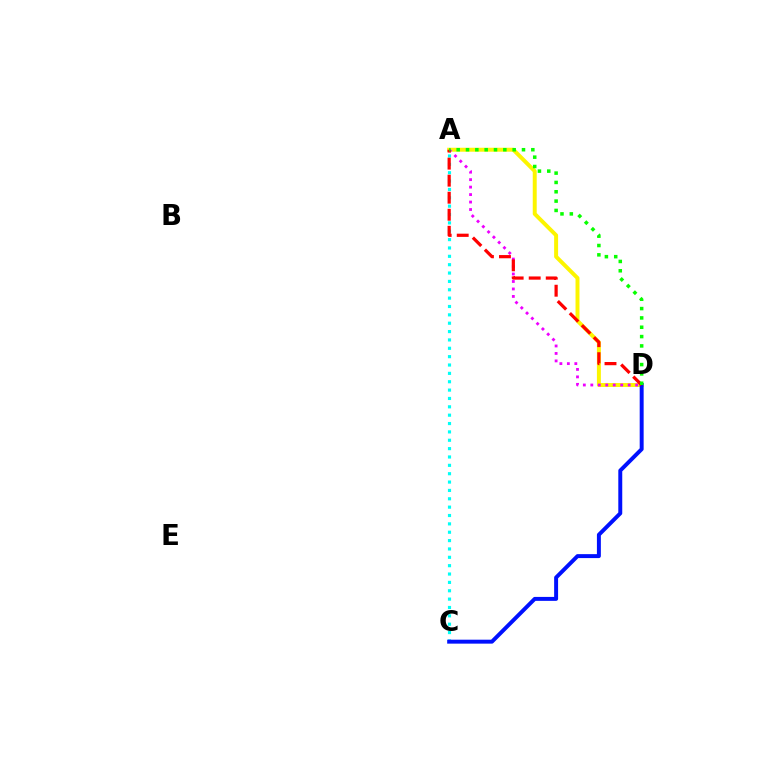{('A', 'D'): [{'color': '#fcf500', 'line_style': 'solid', 'thickness': 2.85}, {'color': '#ee00ff', 'line_style': 'dotted', 'thickness': 2.03}, {'color': '#ff0000', 'line_style': 'dashed', 'thickness': 2.31}, {'color': '#08ff00', 'line_style': 'dotted', 'thickness': 2.54}], ('A', 'C'): [{'color': '#00fff6', 'line_style': 'dotted', 'thickness': 2.27}], ('C', 'D'): [{'color': '#0010ff', 'line_style': 'solid', 'thickness': 2.84}]}